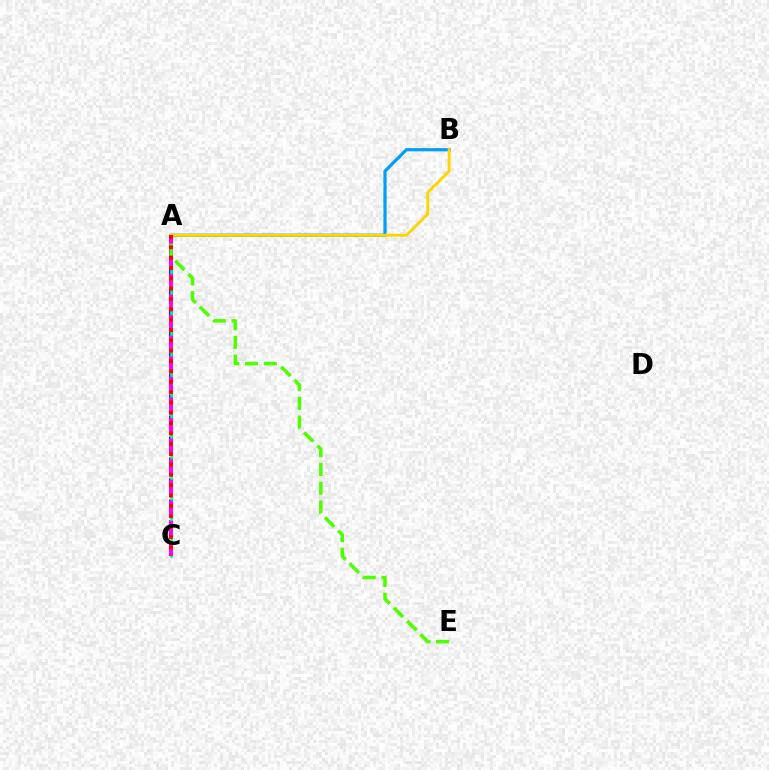{('A', 'B'): [{'color': '#009eff', 'line_style': 'solid', 'thickness': 2.31}, {'color': '#ffd500', 'line_style': 'solid', 'thickness': 2.11}], ('A', 'C'): [{'color': '#3700ff', 'line_style': 'dashed', 'thickness': 2.85}, {'color': '#00ff86', 'line_style': 'solid', 'thickness': 1.84}, {'color': '#ff00ed', 'line_style': 'dashed', 'thickness': 2.8}, {'color': '#ff0000', 'line_style': 'dotted', 'thickness': 2.81}], ('A', 'E'): [{'color': '#4fff00', 'line_style': 'dashed', 'thickness': 2.55}]}